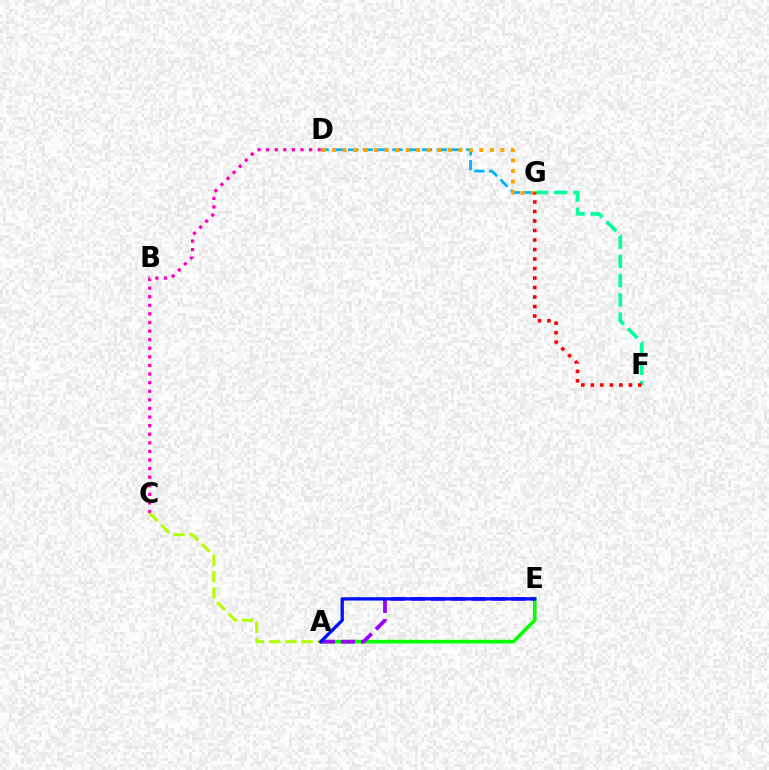{('C', 'D'): [{'color': '#ff00bd', 'line_style': 'dotted', 'thickness': 2.33}], ('D', 'G'): [{'color': '#00b5ff', 'line_style': 'dashed', 'thickness': 2.01}, {'color': '#ffa500', 'line_style': 'dotted', 'thickness': 2.86}], ('A', 'E'): [{'color': '#08ff00', 'line_style': 'solid', 'thickness': 2.61}, {'color': '#9b00ff', 'line_style': 'dashed', 'thickness': 2.73}, {'color': '#0010ff', 'line_style': 'solid', 'thickness': 2.39}], ('F', 'G'): [{'color': '#00ff9d', 'line_style': 'dashed', 'thickness': 2.62}, {'color': '#ff0000', 'line_style': 'dotted', 'thickness': 2.58}], ('A', 'C'): [{'color': '#b3ff00', 'line_style': 'dashed', 'thickness': 2.19}]}